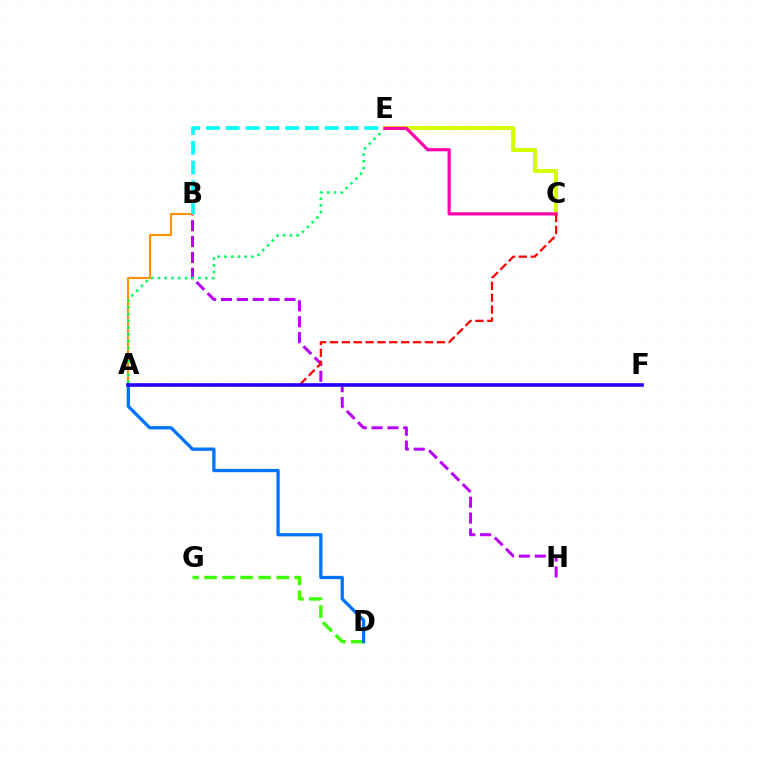{('B', 'H'): [{'color': '#b900ff', 'line_style': 'dashed', 'thickness': 2.16}], ('A', 'B'): [{'color': '#ff9400', 'line_style': 'solid', 'thickness': 1.52}], ('D', 'G'): [{'color': '#3dff00', 'line_style': 'dashed', 'thickness': 2.45}], ('B', 'E'): [{'color': '#00fff6', 'line_style': 'dashed', 'thickness': 2.69}], ('A', 'E'): [{'color': '#00ff5c', 'line_style': 'dotted', 'thickness': 1.84}], ('C', 'E'): [{'color': '#d1ff00', 'line_style': 'solid', 'thickness': 2.92}, {'color': '#ff00ac', 'line_style': 'solid', 'thickness': 2.3}], ('A', 'D'): [{'color': '#0074ff', 'line_style': 'solid', 'thickness': 2.37}], ('A', 'C'): [{'color': '#ff0000', 'line_style': 'dashed', 'thickness': 1.61}], ('A', 'F'): [{'color': '#2500ff', 'line_style': 'solid', 'thickness': 2.59}]}